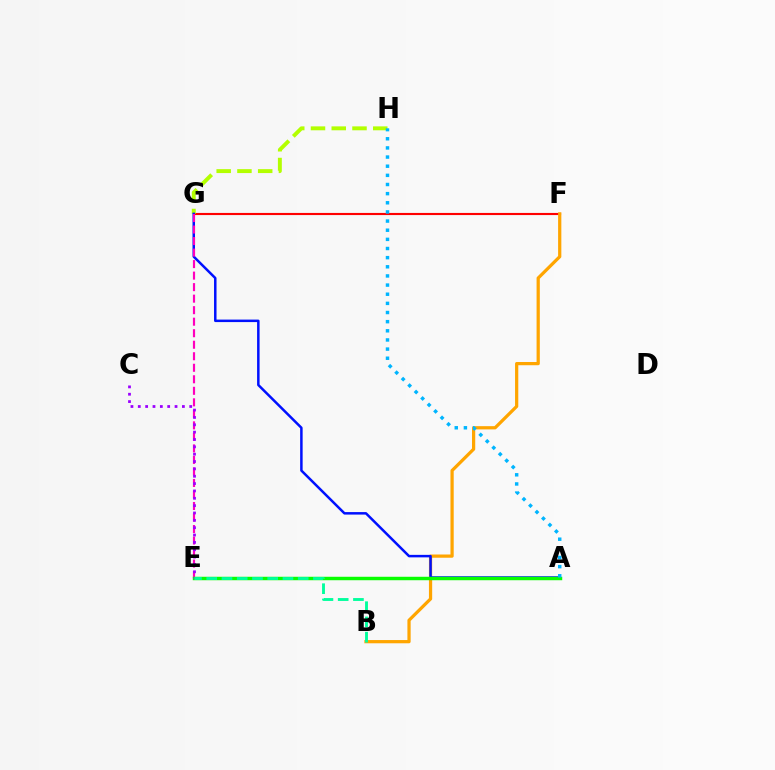{('F', 'G'): [{'color': '#ff0000', 'line_style': 'solid', 'thickness': 1.53}], ('G', 'H'): [{'color': '#b3ff00', 'line_style': 'dashed', 'thickness': 2.82}], ('B', 'F'): [{'color': '#ffa500', 'line_style': 'solid', 'thickness': 2.33}], ('A', 'G'): [{'color': '#0010ff', 'line_style': 'solid', 'thickness': 1.8}], ('E', 'G'): [{'color': '#ff00bd', 'line_style': 'dashed', 'thickness': 1.56}], ('A', 'E'): [{'color': '#08ff00', 'line_style': 'solid', 'thickness': 2.49}], ('C', 'E'): [{'color': '#9b00ff', 'line_style': 'dotted', 'thickness': 2.0}], ('A', 'H'): [{'color': '#00b5ff', 'line_style': 'dotted', 'thickness': 2.48}], ('B', 'E'): [{'color': '#00ff9d', 'line_style': 'dashed', 'thickness': 2.07}]}